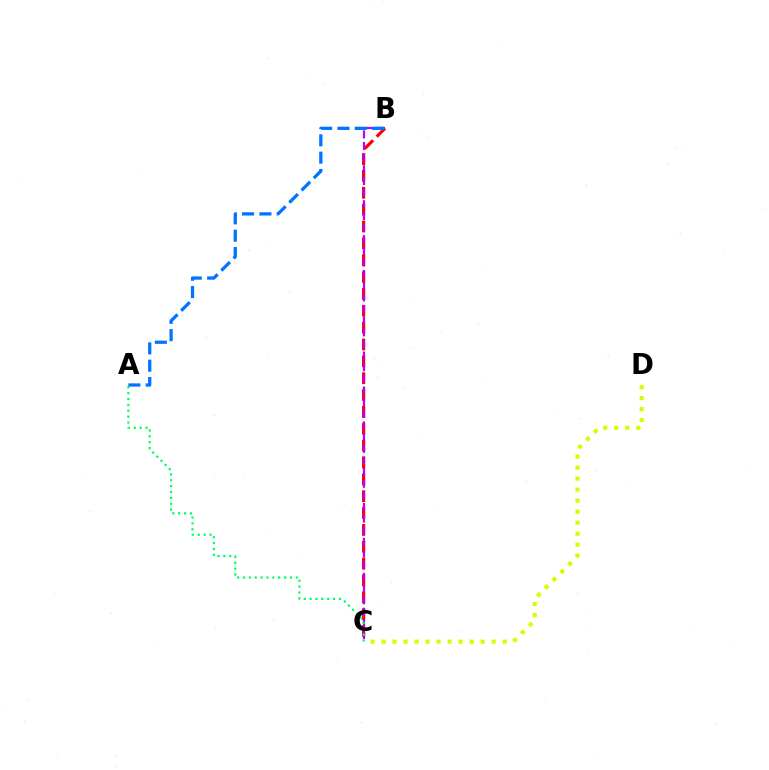{('B', 'C'): [{'color': '#ff0000', 'line_style': 'dashed', 'thickness': 2.29}, {'color': '#b900ff', 'line_style': 'dashed', 'thickness': 1.58}], ('C', 'D'): [{'color': '#d1ff00', 'line_style': 'dotted', 'thickness': 2.99}], ('A', 'C'): [{'color': '#00ff5c', 'line_style': 'dotted', 'thickness': 1.59}], ('A', 'B'): [{'color': '#0074ff', 'line_style': 'dashed', 'thickness': 2.35}]}